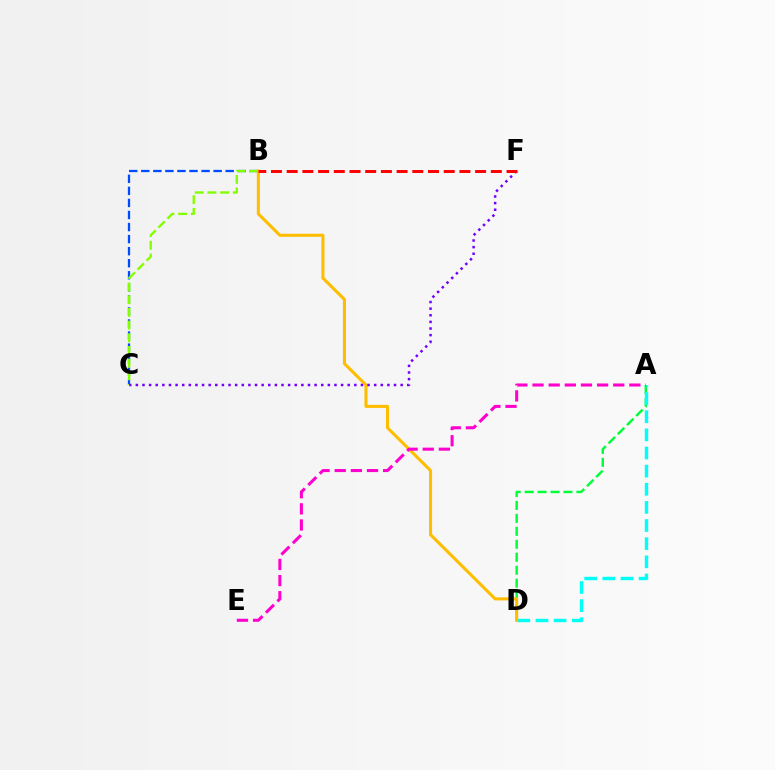{('B', 'C'): [{'color': '#004bff', 'line_style': 'dashed', 'thickness': 1.64}, {'color': '#84ff00', 'line_style': 'dashed', 'thickness': 1.72}], ('A', 'D'): [{'color': '#00ff39', 'line_style': 'dashed', 'thickness': 1.76}, {'color': '#00fff6', 'line_style': 'dashed', 'thickness': 2.46}], ('B', 'D'): [{'color': '#ffbd00', 'line_style': 'solid', 'thickness': 2.21}], ('C', 'F'): [{'color': '#7200ff', 'line_style': 'dotted', 'thickness': 1.8}], ('B', 'F'): [{'color': '#ff0000', 'line_style': 'dashed', 'thickness': 2.13}], ('A', 'E'): [{'color': '#ff00cf', 'line_style': 'dashed', 'thickness': 2.19}]}